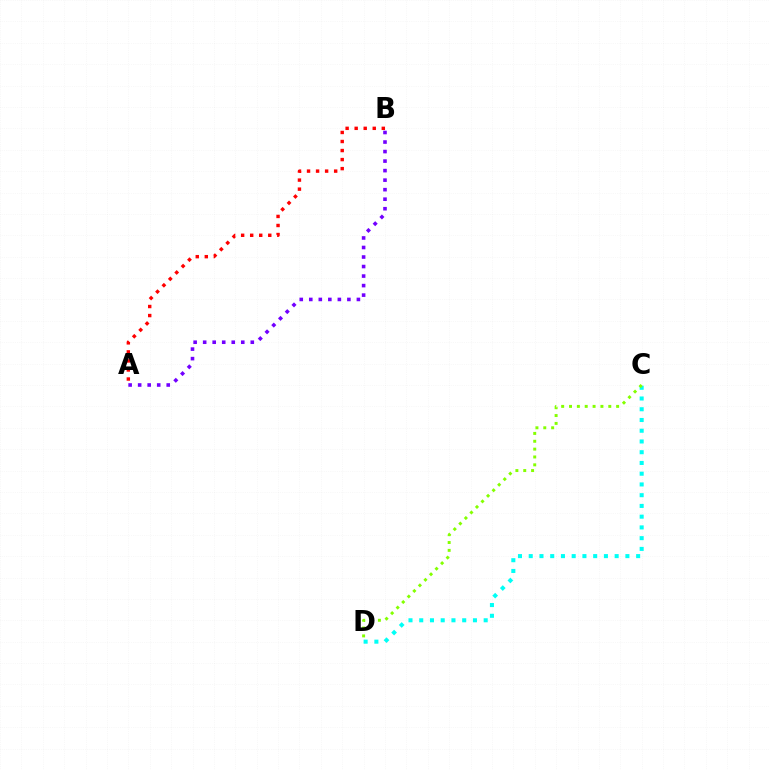{('C', 'D'): [{'color': '#00fff6', 'line_style': 'dotted', 'thickness': 2.92}, {'color': '#84ff00', 'line_style': 'dotted', 'thickness': 2.13}], ('A', 'B'): [{'color': '#ff0000', 'line_style': 'dotted', 'thickness': 2.46}, {'color': '#7200ff', 'line_style': 'dotted', 'thickness': 2.59}]}